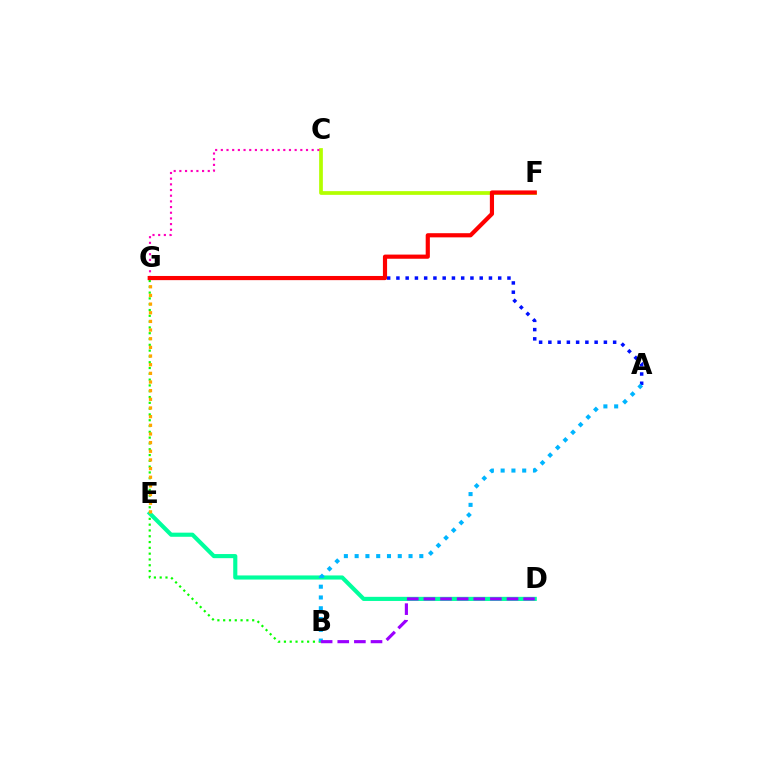{('B', 'G'): [{'color': '#08ff00', 'line_style': 'dotted', 'thickness': 1.58}], ('D', 'E'): [{'color': '#00ff9d', 'line_style': 'solid', 'thickness': 2.97}], ('C', 'F'): [{'color': '#b3ff00', 'line_style': 'solid', 'thickness': 2.68}], ('A', 'G'): [{'color': '#0010ff', 'line_style': 'dotted', 'thickness': 2.51}], ('E', 'G'): [{'color': '#ffa500', 'line_style': 'dotted', 'thickness': 2.35}], ('C', 'G'): [{'color': '#ff00bd', 'line_style': 'dotted', 'thickness': 1.54}], ('A', 'B'): [{'color': '#00b5ff', 'line_style': 'dotted', 'thickness': 2.93}], ('B', 'D'): [{'color': '#9b00ff', 'line_style': 'dashed', 'thickness': 2.26}], ('F', 'G'): [{'color': '#ff0000', 'line_style': 'solid', 'thickness': 3.0}]}